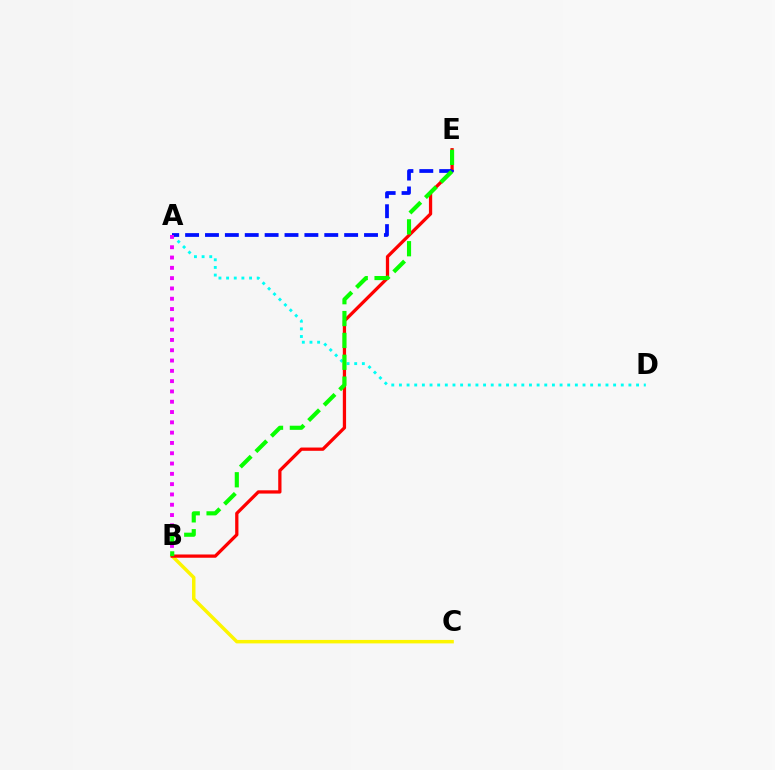{('B', 'C'): [{'color': '#fcf500', 'line_style': 'solid', 'thickness': 2.5}], ('B', 'E'): [{'color': '#ff0000', 'line_style': 'solid', 'thickness': 2.35}, {'color': '#08ff00', 'line_style': 'dashed', 'thickness': 2.97}], ('A', 'D'): [{'color': '#00fff6', 'line_style': 'dotted', 'thickness': 2.08}], ('A', 'E'): [{'color': '#0010ff', 'line_style': 'dashed', 'thickness': 2.7}], ('A', 'B'): [{'color': '#ee00ff', 'line_style': 'dotted', 'thickness': 2.8}]}